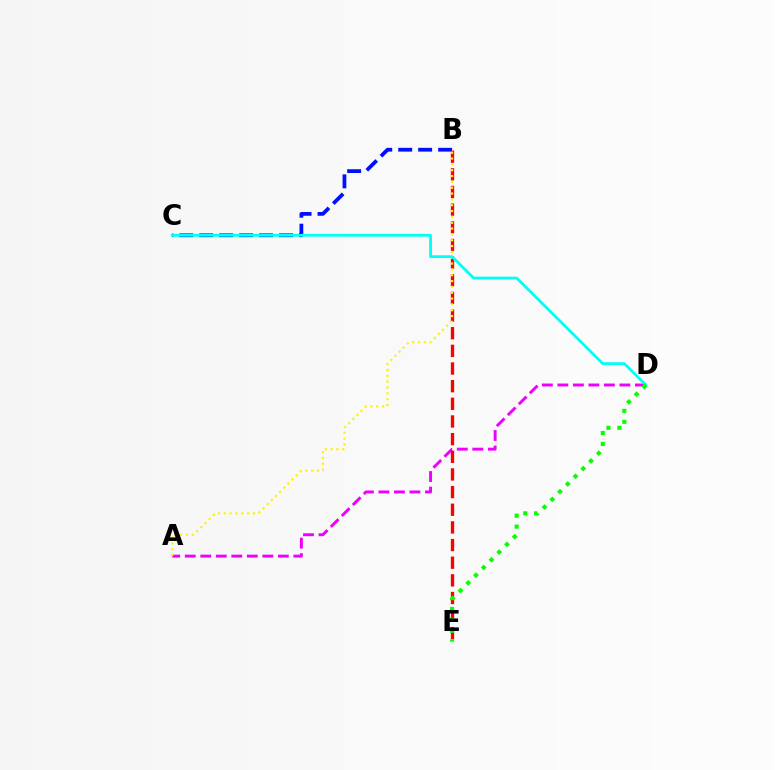{('A', 'D'): [{'color': '#ee00ff', 'line_style': 'dashed', 'thickness': 2.11}], ('B', 'C'): [{'color': '#0010ff', 'line_style': 'dashed', 'thickness': 2.71}], ('B', 'E'): [{'color': '#ff0000', 'line_style': 'dashed', 'thickness': 2.4}], ('A', 'B'): [{'color': '#fcf500', 'line_style': 'dotted', 'thickness': 1.59}], ('C', 'D'): [{'color': '#00fff6', 'line_style': 'solid', 'thickness': 2.0}], ('D', 'E'): [{'color': '#08ff00', 'line_style': 'dotted', 'thickness': 2.97}]}